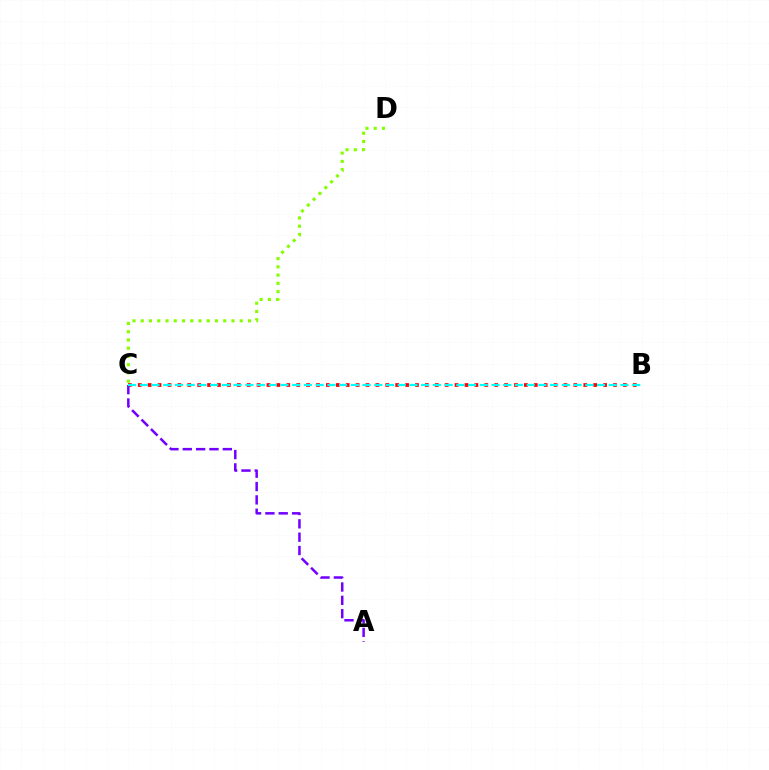{('B', 'C'): [{'color': '#ff0000', 'line_style': 'dotted', 'thickness': 2.69}, {'color': '#00fff6', 'line_style': 'dashed', 'thickness': 1.59}], ('A', 'C'): [{'color': '#7200ff', 'line_style': 'dashed', 'thickness': 1.81}], ('C', 'D'): [{'color': '#84ff00', 'line_style': 'dotted', 'thickness': 2.24}]}